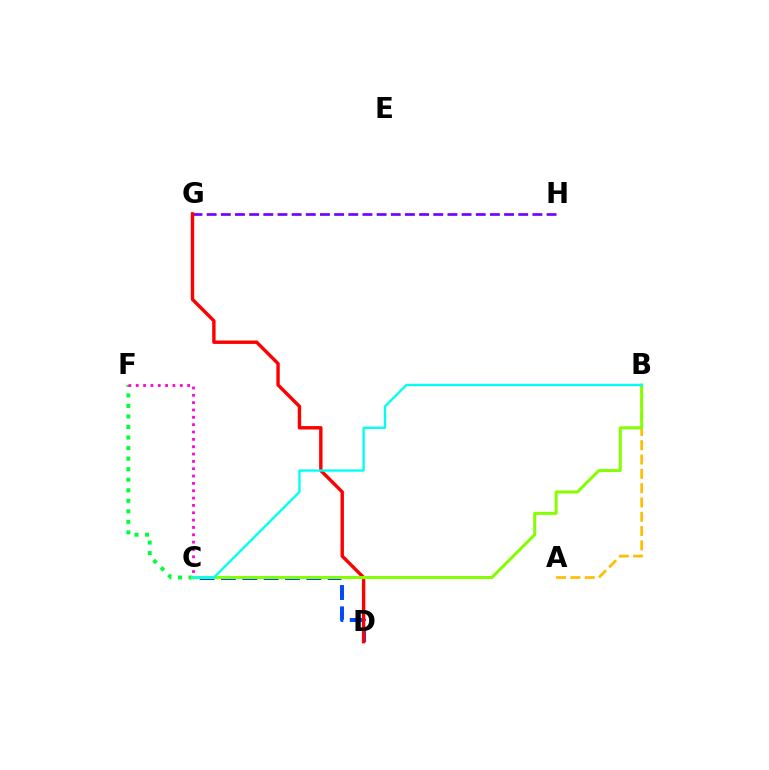{('C', 'D'): [{'color': '#004bff', 'line_style': 'dashed', 'thickness': 2.9}], ('G', 'H'): [{'color': '#7200ff', 'line_style': 'dashed', 'thickness': 1.92}], ('D', 'G'): [{'color': '#ff0000', 'line_style': 'solid', 'thickness': 2.45}], ('A', 'B'): [{'color': '#ffbd00', 'line_style': 'dashed', 'thickness': 1.94}], ('C', 'F'): [{'color': '#00ff39', 'line_style': 'dotted', 'thickness': 2.86}, {'color': '#ff00cf', 'line_style': 'dotted', 'thickness': 1.99}], ('B', 'C'): [{'color': '#84ff00', 'line_style': 'solid', 'thickness': 2.16}, {'color': '#00fff6', 'line_style': 'solid', 'thickness': 1.69}]}